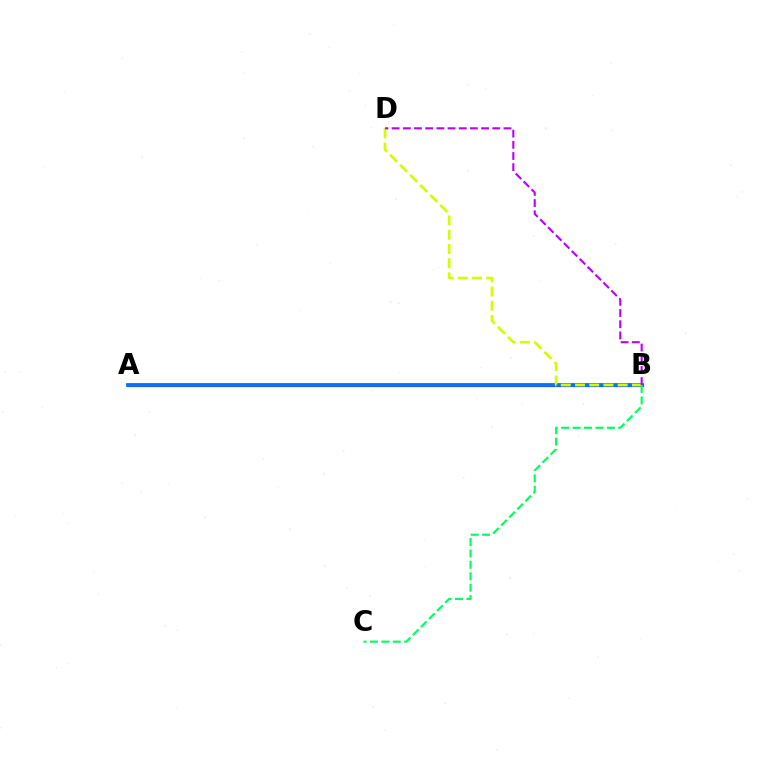{('A', 'B'): [{'color': '#ff0000', 'line_style': 'solid', 'thickness': 2.33}, {'color': '#0074ff', 'line_style': 'solid', 'thickness': 2.71}], ('B', 'D'): [{'color': '#d1ff00', 'line_style': 'dashed', 'thickness': 1.93}, {'color': '#b900ff', 'line_style': 'dashed', 'thickness': 1.52}], ('B', 'C'): [{'color': '#00ff5c', 'line_style': 'dashed', 'thickness': 1.55}]}